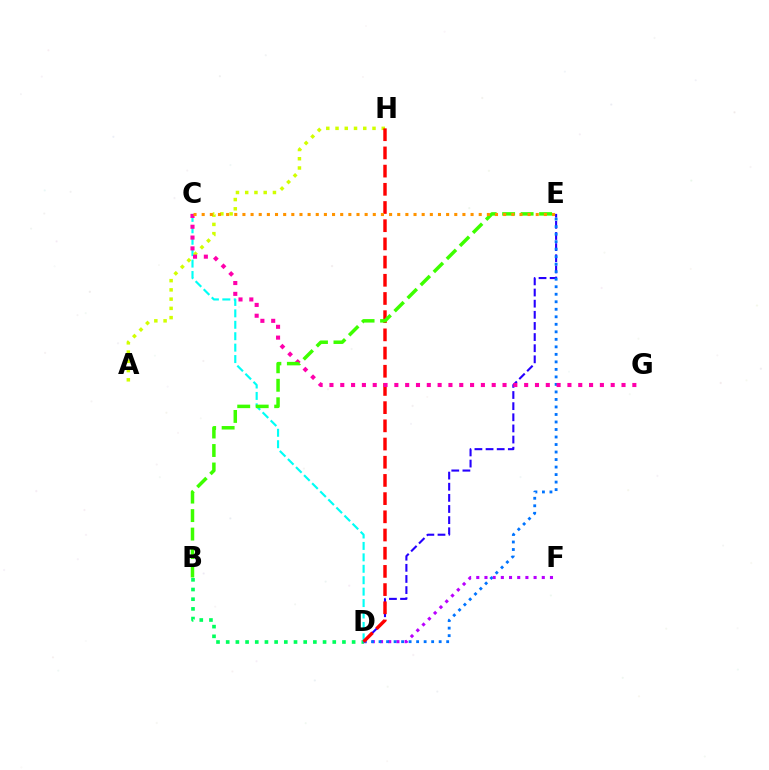{('B', 'D'): [{'color': '#00ff5c', 'line_style': 'dotted', 'thickness': 2.63}], ('C', 'D'): [{'color': '#00fff6', 'line_style': 'dashed', 'thickness': 1.55}], ('D', 'F'): [{'color': '#b900ff', 'line_style': 'dotted', 'thickness': 2.22}], ('A', 'H'): [{'color': '#d1ff00', 'line_style': 'dotted', 'thickness': 2.51}], ('D', 'E'): [{'color': '#2500ff', 'line_style': 'dashed', 'thickness': 1.51}, {'color': '#0074ff', 'line_style': 'dotted', 'thickness': 2.04}], ('D', 'H'): [{'color': '#ff0000', 'line_style': 'dashed', 'thickness': 2.47}], ('C', 'G'): [{'color': '#ff00ac', 'line_style': 'dotted', 'thickness': 2.94}], ('B', 'E'): [{'color': '#3dff00', 'line_style': 'dashed', 'thickness': 2.51}], ('C', 'E'): [{'color': '#ff9400', 'line_style': 'dotted', 'thickness': 2.21}]}